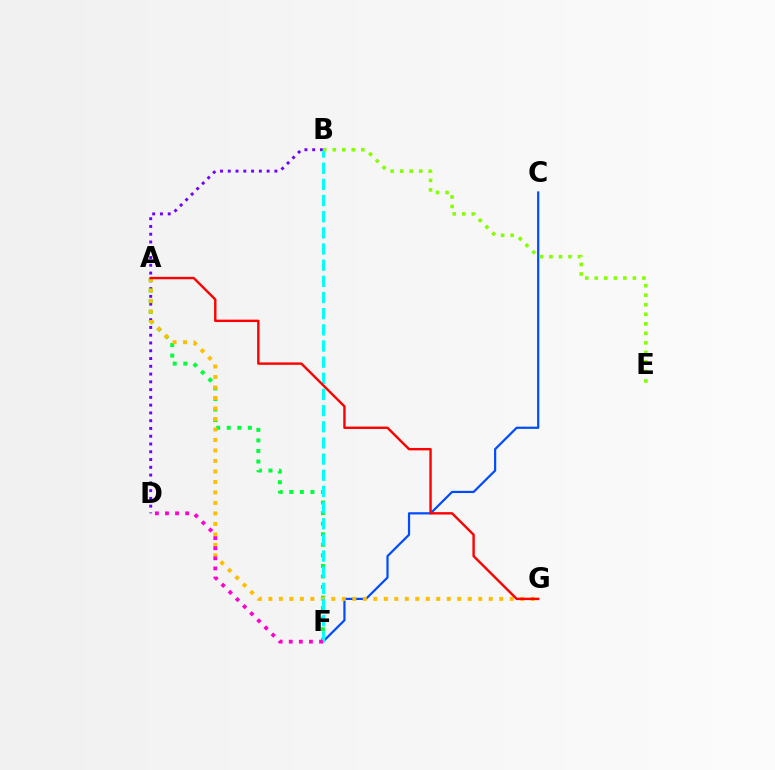{('B', 'D'): [{'color': '#7200ff', 'line_style': 'dotted', 'thickness': 2.11}], ('C', 'F'): [{'color': '#004bff', 'line_style': 'solid', 'thickness': 1.59}], ('A', 'F'): [{'color': '#00ff39', 'line_style': 'dotted', 'thickness': 2.87}], ('A', 'G'): [{'color': '#ffbd00', 'line_style': 'dotted', 'thickness': 2.85}, {'color': '#ff0000', 'line_style': 'solid', 'thickness': 1.73}], ('B', 'F'): [{'color': '#00fff6', 'line_style': 'dashed', 'thickness': 2.2}], ('B', 'E'): [{'color': '#84ff00', 'line_style': 'dotted', 'thickness': 2.59}], ('D', 'F'): [{'color': '#ff00cf', 'line_style': 'dotted', 'thickness': 2.74}]}